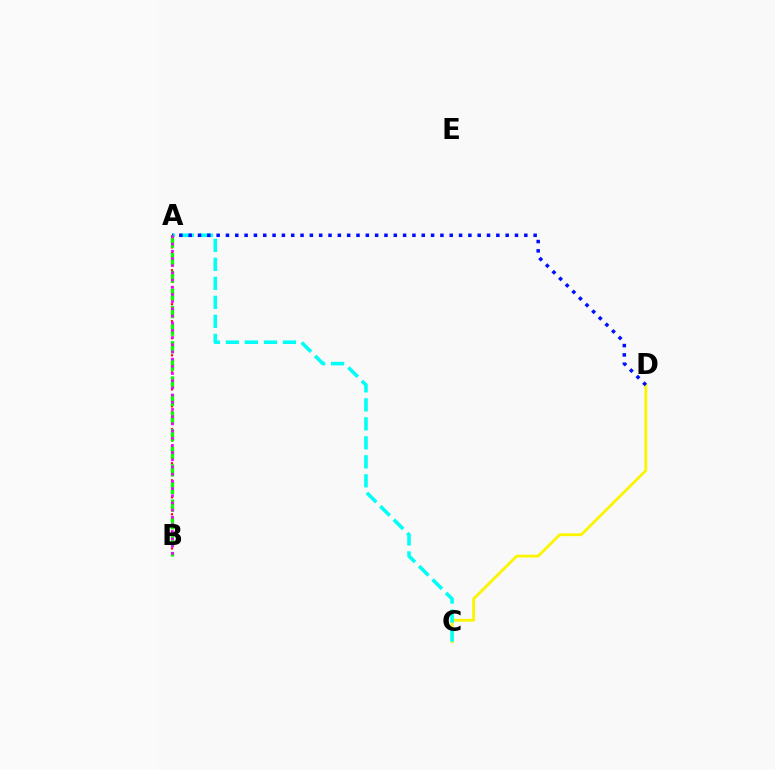{('C', 'D'): [{'color': '#fcf500', 'line_style': 'solid', 'thickness': 2.03}], ('A', 'C'): [{'color': '#00fff6', 'line_style': 'dashed', 'thickness': 2.58}], ('A', 'D'): [{'color': '#0010ff', 'line_style': 'dotted', 'thickness': 2.53}], ('A', 'B'): [{'color': '#ff0000', 'line_style': 'dotted', 'thickness': 1.54}, {'color': '#08ff00', 'line_style': 'dashed', 'thickness': 2.39}, {'color': '#ee00ff', 'line_style': 'dotted', 'thickness': 1.95}]}